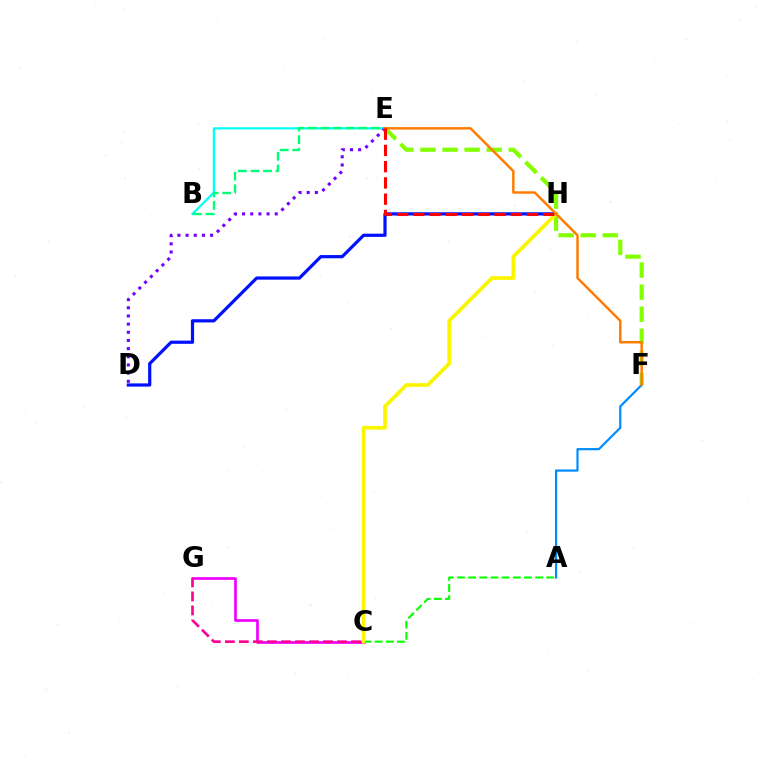{('A', 'C'): [{'color': '#08ff00', 'line_style': 'dashed', 'thickness': 1.52}], ('B', 'E'): [{'color': '#00fff6', 'line_style': 'solid', 'thickness': 1.6}, {'color': '#00ff74', 'line_style': 'dashed', 'thickness': 1.71}], ('D', 'E'): [{'color': '#7200ff', 'line_style': 'dotted', 'thickness': 2.22}], ('D', 'H'): [{'color': '#0010ff', 'line_style': 'solid', 'thickness': 2.31}], ('C', 'G'): [{'color': '#ee00ff', 'line_style': 'solid', 'thickness': 1.93}, {'color': '#ff0094', 'line_style': 'dashed', 'thickness': 1.9}], ('E', 'F'): [{'color': '#84ff00', 'line_style': 'dashed', 'thickness': 3.0}, {'color': '#ff7c00', 'line_style': 'solid', 'thickness': 1.78}], ('A', 'F'): [{'color': '#008cff', 'line_style': 'solid', 'thickness': 1.6}], ('C', 'H'): [{'color': '#fcf500', 'line_style': 'solid', 'thickness': 2.66}], ('E', 'H'): [{'color': '#ff0000', 'line_style': 'dashed', 'thickness': 2.21}]}